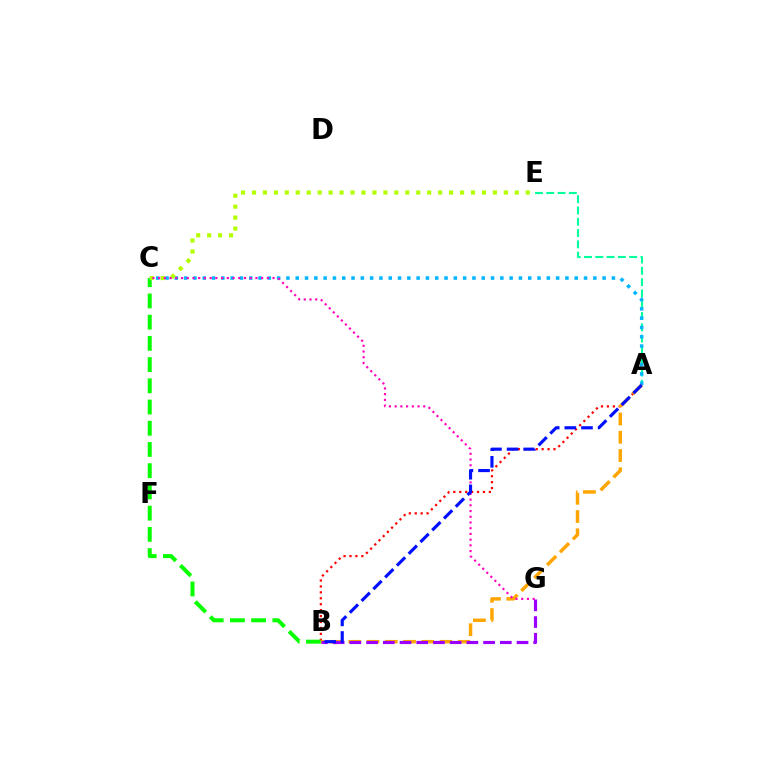{('A', 'B'): [{'color': '#ff0000', 'line_style': 'dotted', 'thickness': 1.61}, {'color': '#ffa500', 'line_style': 'dashed', 'thickness': 2.48}, {'color': '#0010ff', 'line_style': 'dashed', 'thickness': 2.26}], ('A', 'E'): [{'color': '#00ff9d', 'line_style': 'dashed', 'thickness': 1.54}], ('B', 'C'): [{'color': '#08ff00', 'line_style': 'dashed', 'thickness': 2.88}], ('A', 'C'): [{'color': '#00b5ff', 'line_style': 'dotted', 'thickness': 2.53}], ('C', 'E'): [{'color': '#b3ff00', 'line_style': 'dotted', 'thickness': 2.98}], ('C', 'G'): [{'color': '#ff00bd', 'line_style': 'dotted', 'thickness': 1.55}], ('B', 'G'): [{'color': '#9b00ff', 'line_style': 'dashed', 'thickness': 2.27}]}